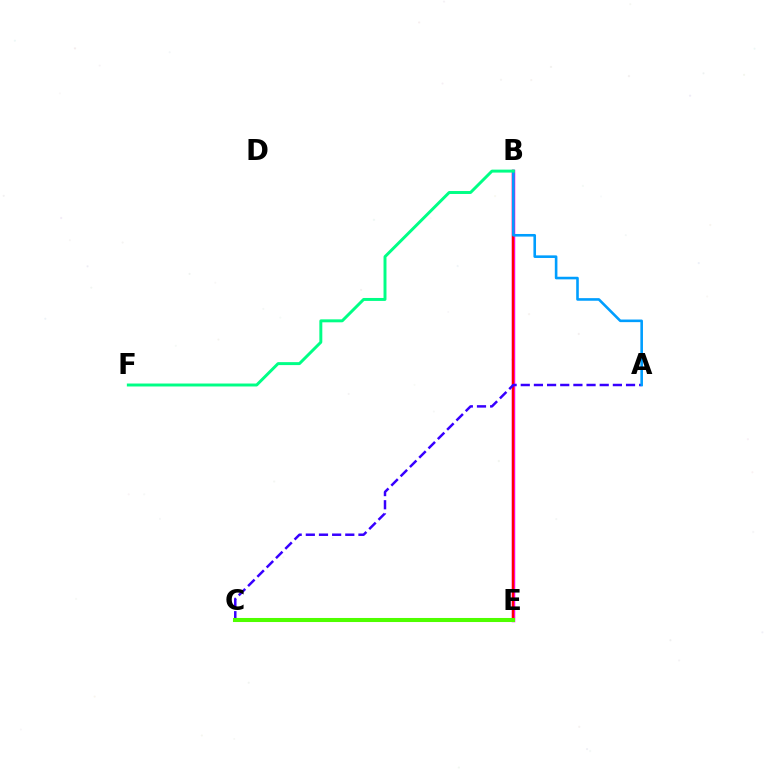{('B', 'E'): [{'color': '#ff00ed', 'line_style': 'solid', 'thickness': 2.52}, {'color': '#ff0000', 'line_style': 'solid', 'thickness': 1.62}], ('A', 'C'): [{'color': '#3700ff', 'line_style': 'dashed', 'thickness': 1.79}], ('A', 'B'): [{'color': '#009eff', 'line_style': 'solid', 'thickness': 1.87}], ('C', 'E'): [{'color': '#ffd500', 'line_style': 'solid', 'thickness': 1.67}, {'color': '#4fff00', 'line_style': 'solid', 'thickness': 2.91}], ('B', 'F'): [{'color': '#00ff86', 'line_style': 'solid', 'thickness': 2.13}]}